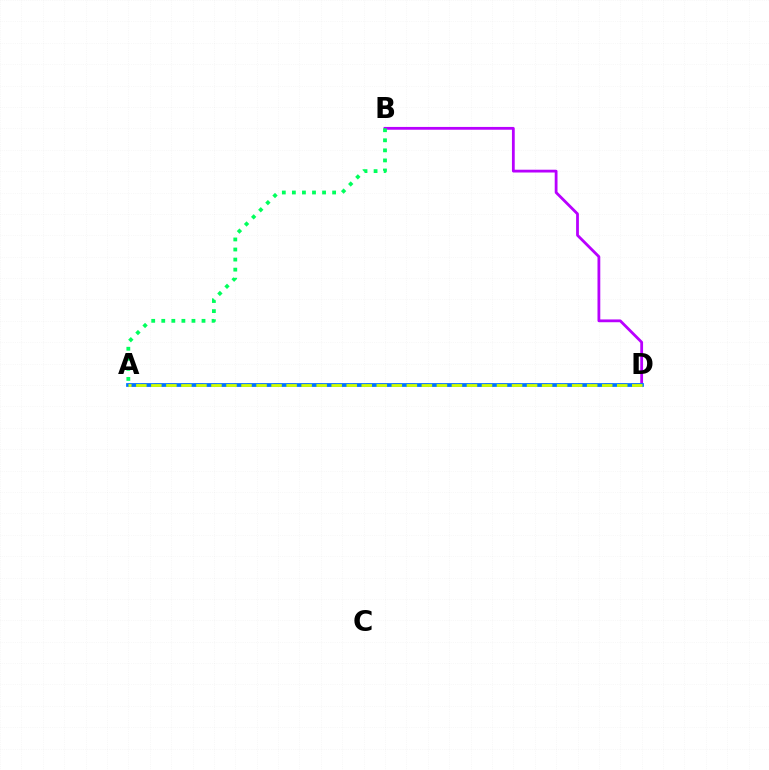{('B', 'D'): [{'color': '#b900ff', 'line_style': 'solid', 'thickness': 2.01}], ('A', 'D'): [{'color': '#ff0000', 'line_style': 'dashed', 'thickness': 1.8}, {'color': '#0074ff', 'line_style': 'solid', 'thickness': 2.69}, {'color': '#d1ff00', 'line_style': 'dashed', 'thickness': 2.04}], ('A', 'B'): [{'color': '#00ff5c', 'line_style': 'dotted', 'thickness': 2.73}]}